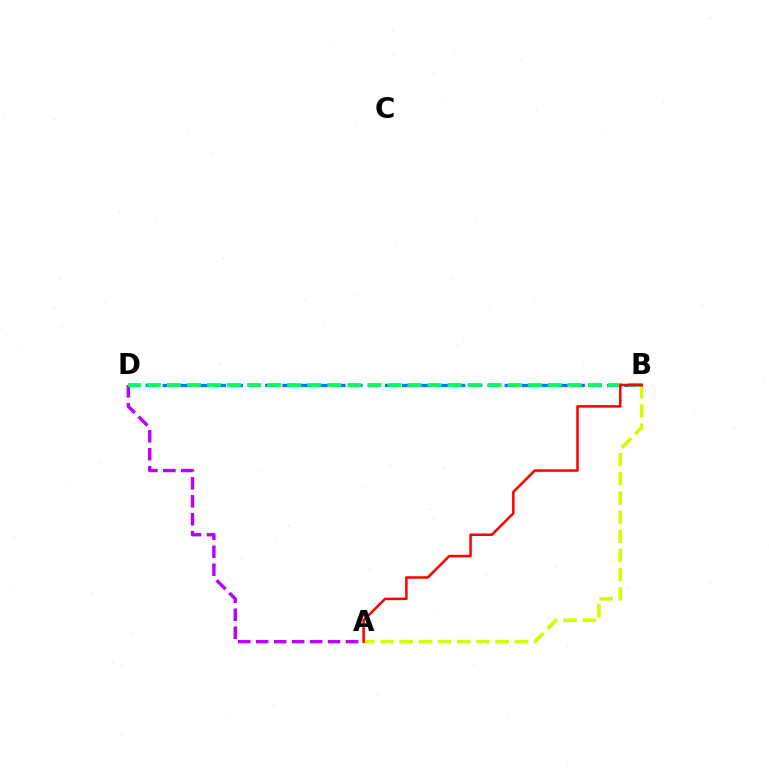{('A', 'B'): [{'color': '#d1ff00', 'line_style': 'dashed', 'thickness': 2.61}, {'color': '#ff0000', 'line_style': 'solid', 'thickness': 1.81}], ('B', 'D'): [{'color': '#0074ff', 'line_style': 'dashed', 'thickness': 2.32}, {'color': '#00ff5c', 'line_style': 'dashed', 'thickness': 2.72}], ('A', 'D'): [{'color': '#b900ff', 'line_style': 'dashed', 'thickness': 2.44}]}